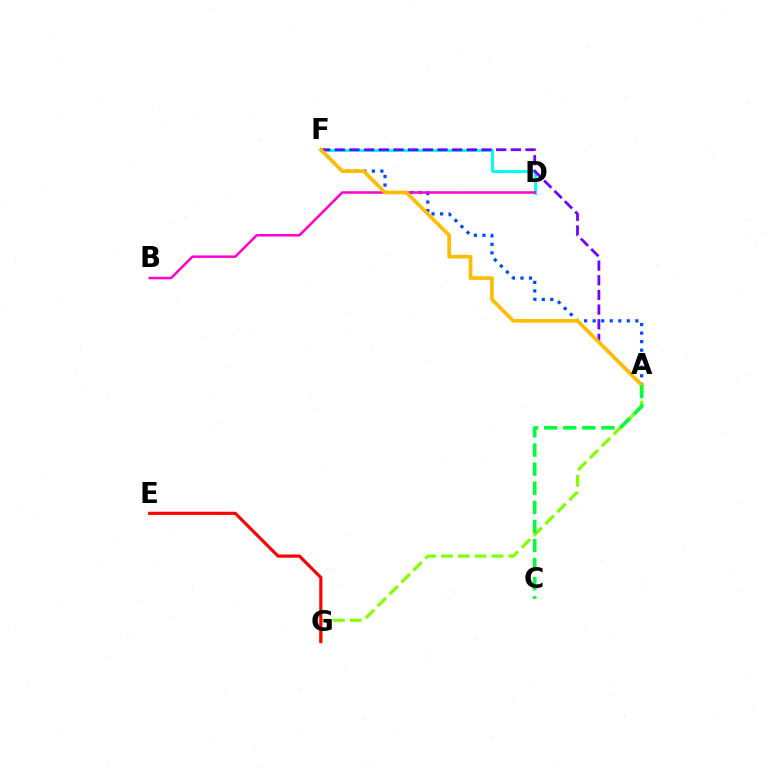{('D', 'F'): [{'color': '#00fff6', 'line_style': 'solid', 'thickness': 2.17}], ('A', 'F'): [{'color': '#004bff', 'line_style': 'dotted', 'thickness': 2.32}, {'color': '#7200ff', 'line_style': 'dashed', 'thickness': 1.99}, {'color': '#ffbd00', 'line_style': 'solid', 'thickness': 2.64}], ('A', 'G'): [{'color': '#84ff00', 'line_style': 'dashed', 'thickness': 2.29}], ('E', 'G'): [{'color': '#ff0000', 'line_style': 'solid', 'thickness': 2.28}], ('B', 'D'): [{'color': '#ff00cf', 'line_style': 'solid', 'thickness': 1.8}], ('A', 'C'): [{'color': '#00ff39', 'line_style': 'dashed', 'thickness': 2.59}]}